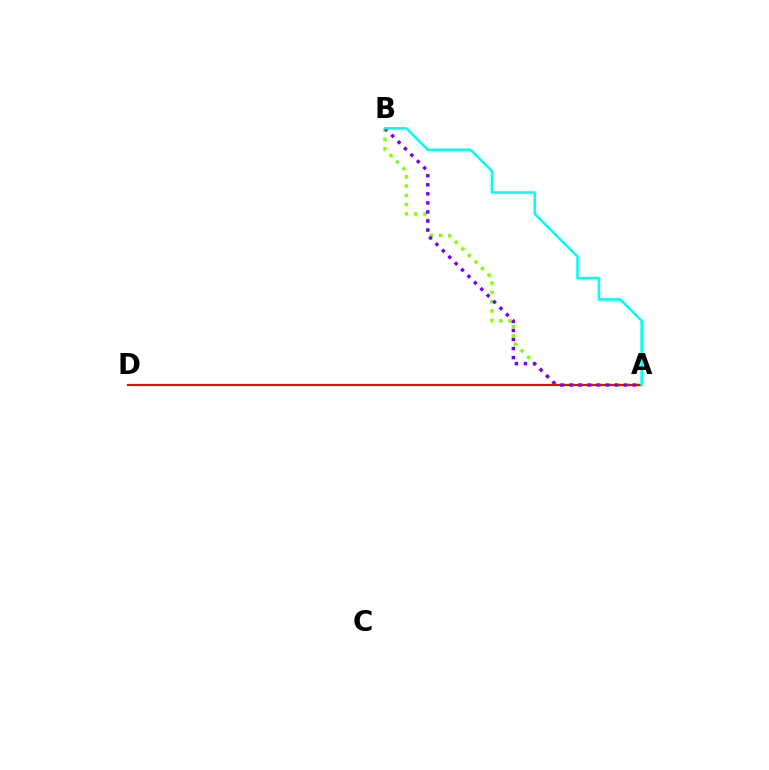{('A', 'B'): [{'color': '#84ff00', 'line_style': 'dotted', 'thickness': 2.52}, {'color': '#7200ff', 'line_style': 'dotted', 'thickness': 2.46}, {'color': '#00fff6', 'line_style': 'solid', 'thickness': 1.82}], ('A', 'D'): [{'color': '#ff0000', 'line_style': 'solid', 'thickness': 1.53}]}